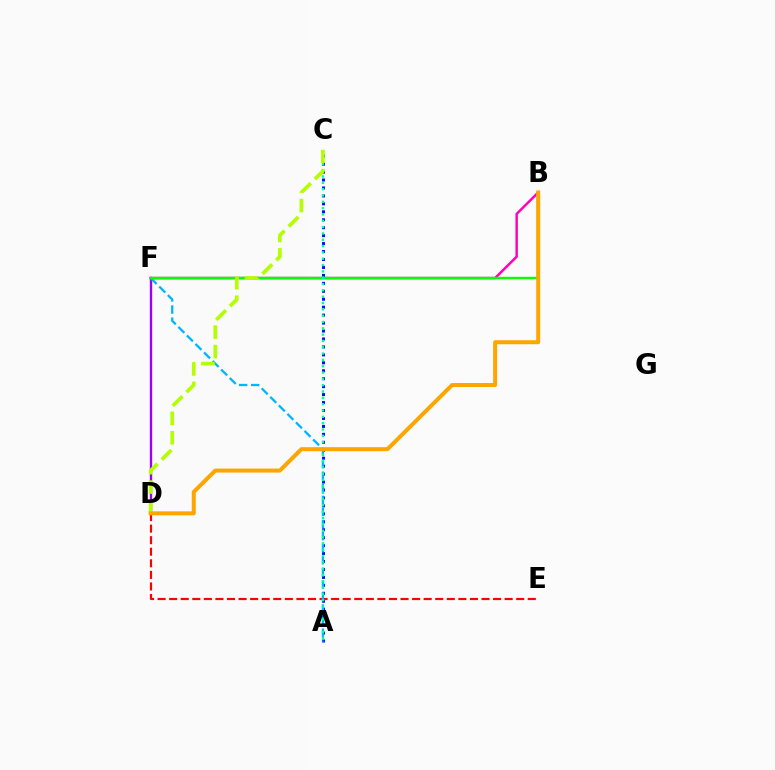{('B', 'F'): [{'color': '#ff00bd', 'line_style': 'solid', 'thickness': 1.77}, {'color': '#08ff00', 'line_style': 'solid', 'thickness': 1.74}], ('D', 'F'): [{'color': '#9b00ff', 'line_style': 'solid', 'thickness': 1.69}], ('A', 'C'): [{'color': '#0010ff', 'line_style': 'dotted', 'thickness': 2.16}, {'color': '#00ff9d', 'line_style': 'dotted', 'thickness': 1.72}], ('D', 'E'): [{'color': '#ff0000', 'line_style': 'dashed', 'thickness': 1.57}], ('A', 'F'): [{'color': '#00b5ff', 'line_style': 'dashed', 'thickness': 1.64}], ('C', 'D'): [{'color': '#b3ff00', 'line_style': 'dashed', 'thickness': 2.64}], ('B', 'D'): [{'color': '#ffa500', 'line_style': 'solid', 'thickness': 2.88}]}